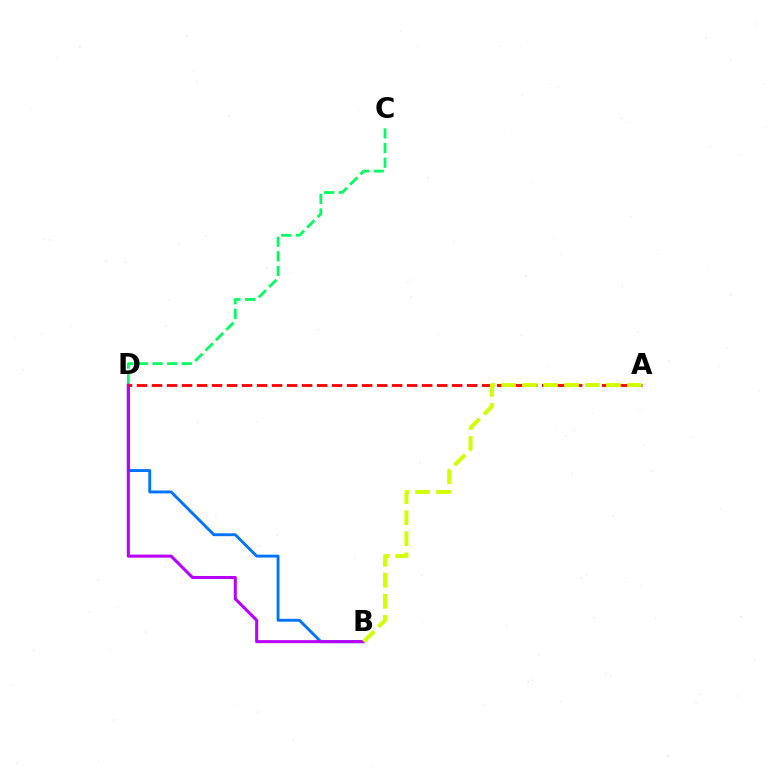{('B', 'D'): [{'color': '#0074ff', 'line_style': 'solid', 'thickness': 2.08}, {'color': '#b900ff', 'line_style': 'solid', 'thickness': 2.19}], ('C', 'D'): [{'color': '#00ff5c', 'line_style': 'dashed', 'thickness': 1.99}], ('A', 'D'): [{'color': '#ff0000', 'line_style': 'dashed', 'thickness': 2.04}], ('A', 'B'): [{'color': '#d1ff00', 'line_style': 'dashed', 'thickness': 2.85}]}